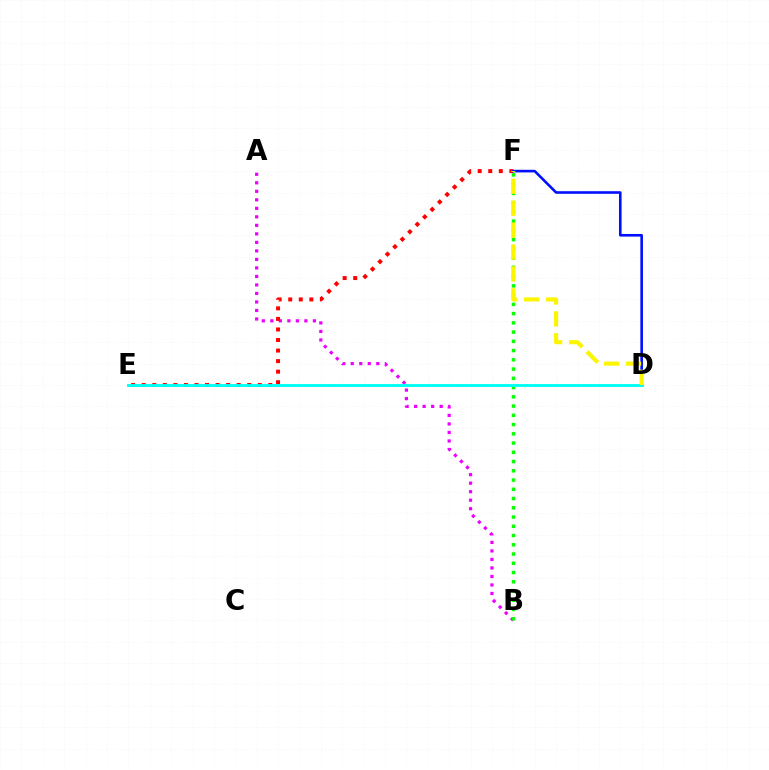{('A', 'B'): [{'color': '#ee00ff', 'line_style': 'dotted', 'thickness': 2.31}], ('B', 'F'): [{'color': '#08ff00', 'line_style': 'dotted', 'thickness': 2.51}], ('E', 'F'): [{'color': '#ff0000', 'line_style': 'dotted', 'thickness': 2.87}], ('D', 'F'): [{'color': '#0010ff', 'line_style': 'solid', 'thickness': 1.88}, {'color': '#fcf500', 'line_style': 'dashed', 'thickness': 2.98}], ('D', 'E'): [{'color': '#00fff6', 'line_style': 'solid', 'thickness': 2.08}]}